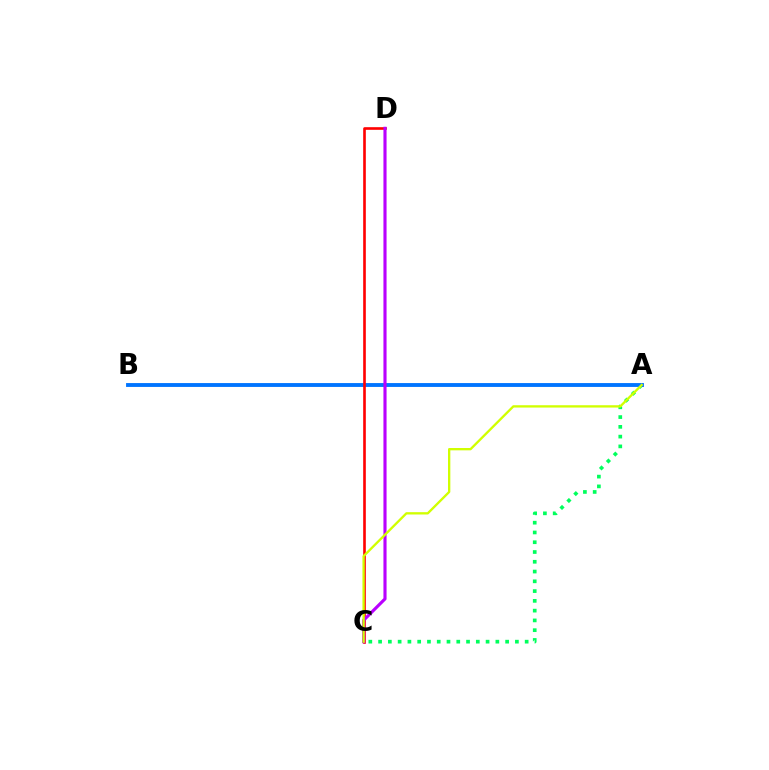{('A', 'C'): [{'color': '#00ff5c', 'line_style': 'dotted', 'thickness': 2.65}, {'color': '#d1ff00', 'line_style': 'solid', 'thickness': 1.68}], ('A', 'B'): [{'color': '#0074ff', 'line_style': 'solid', 'thickness': 2.78}], ('C', 'D'): [{'color': '#ff0000', 'line_style': 'solid', 'thickness': 1.89}, {'color': '#b900ff', 'line_style': 'solid', 'thickness': 2.25}]}